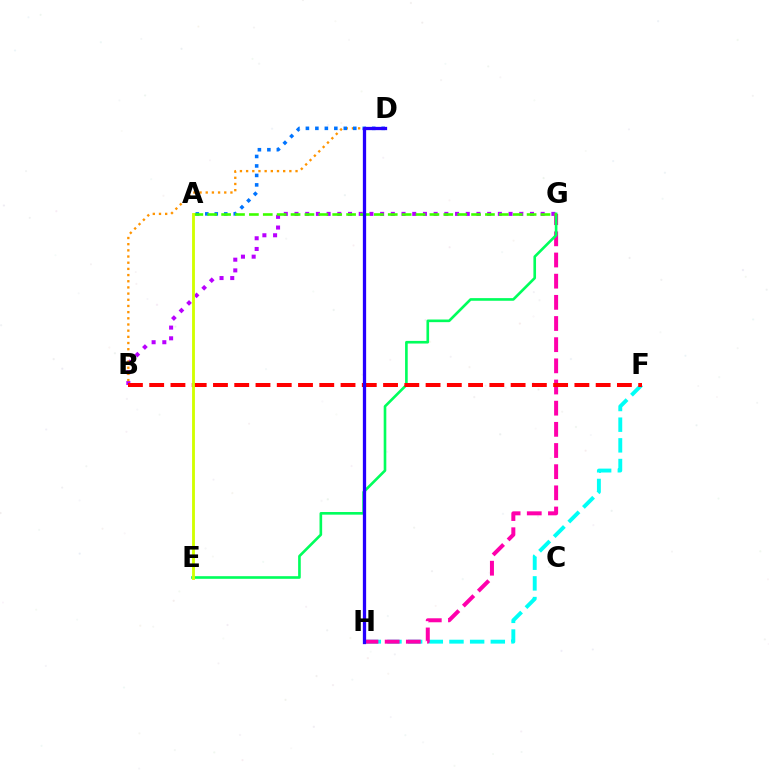{('F', 'H'): [{'color': '#00fff6', 'line_style': 'dashed', 'thickness': 2.81}], ('B', 'G'): [{'color': '#b900ff', 'line_style': 'dotted', 'thickness': 2.91}], ('G', 'H'): [{'color': '#ff00ac', 'line_style': 'dashed', 'thickness': 2.88}], ('B', 'D'): [{'color': '#ff9400', 'line_style': 'dotted', 'thickness': 1.68}], ('A', 'D'): [{'color': '#0074ff', 'line_style': 'dotted', 'thickness': 2.57}], ('E', 'G'): [{'color': '#00ff5c', 'line_style': 'solid', 'thickness': 1.9}], ('B', 'F'): [{'color': '#ff0000', 'line_style': 'dashed', 'thickness': 2.89}], ('A', 'G'): [{'color': '#3dff00', 'line_style': 'dashed', 'thickness': 1.89}], ('D', 'H'): [{'color': '#2500ff', 'line_style': 'solid', 'thickness': 2.36}], ('A', 'E'): [{'color': '#d1ff00', 'line_style': 'solid', 'thickness': 2.05}]}